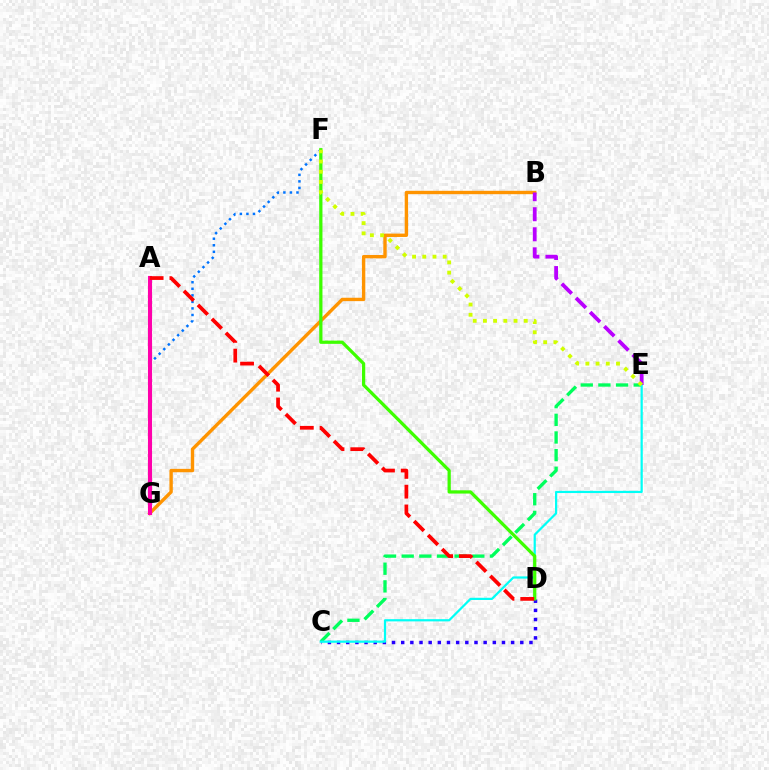{('C', 'E'): [{'color': '#00ff5c', 'line_style': 'dashed', 'thickness': 2.4}, {'color': '#00fff6', 'line_style': 'solid', 'thickness': 1.59}], ('C', 'D'): [{'color': '#2500ff', 'line_style': 'dotted', 'thickness': 2.49}], ('B', 'G'): [{'color': '#ff9400', 'line_style': 'solid', 'thickness': 2.43}], ('F', 'G'): [{'color': '#0074ff', 'line_style': 'dotted', 'thickness': 1.78}], ('A', 'G'): [{'color': '#ff00ac', 'line_style': 'solid', 'thickness': 2.95}], ('D', 'F'): [{'color': '#3dff00', 'line_style': 'solid', 'thickness': 2.34}], ('B', 'E'): [{'color': '#b900ff', 'line_style': 'dashed', 'thickness': 2.72}], ('A', 'D'): [{'color': '#ff0000', 'line_style': 'dashed', 'thickness': 2.69}], ('E', 'F'): [{'color': '#d1ff00', 'line_style': 'dotted', 'thickness': 2.77}]}